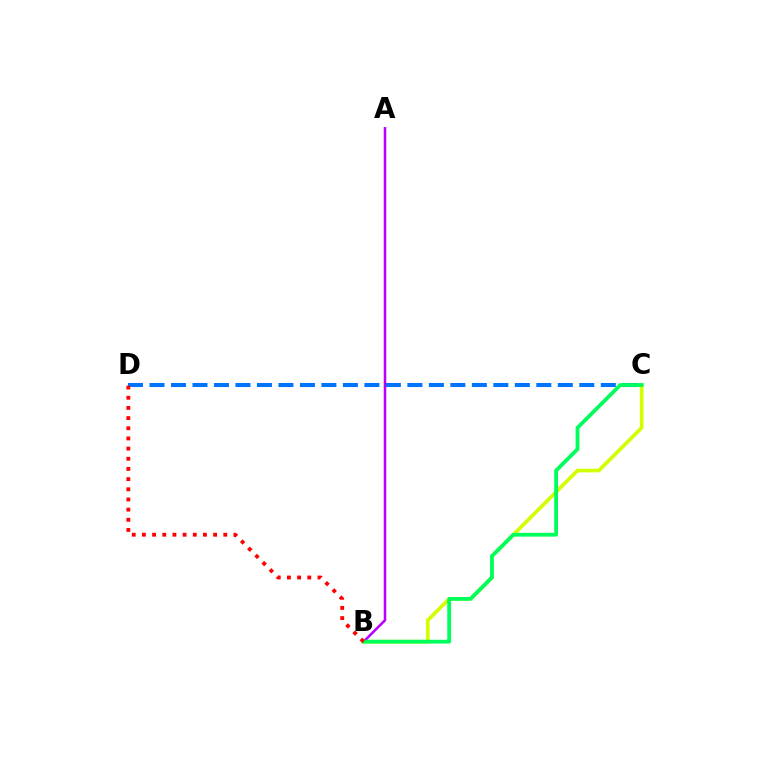{('B', 'C'): [{'color': '#d1ff00', 'line_style': 'solid', 'thickness': 2.64}, {'color': '#00ff5c', 'line_style': 'solid', 'thickness': 2.73}], ('A', 'B'): [{'color': '#b900ff', 'line_style': 'solid', 'thickness': 1.83}], ('C', 'D'): [{'color': '#0074ff', 'line_style': 'dashed', 'thickness': 2.92}], ('B', 'D'): [{'color': '#ff0000', 'line_style': 'dotted', 'thickness': 2.76}]}